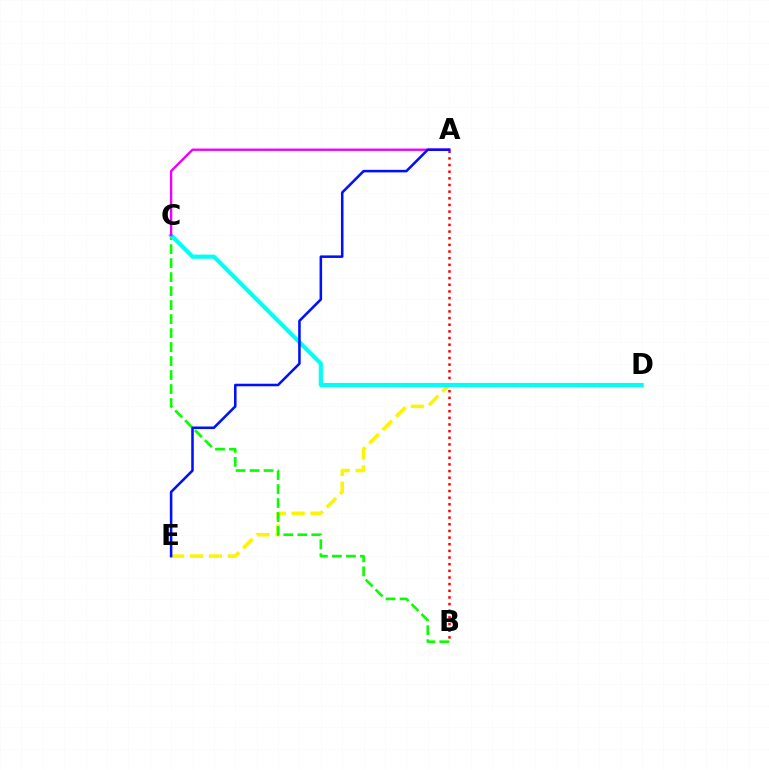{('D', 'E'): [{'color': '#fcf500', 'line_style': 'dashed', 'thickness': 2.56}], ('B', 'C'): [{'color': '#08ff00', 'line_style': 'dashed', 'thickness': 1.9}], ('A', 'B'): [{'color': '#ff0000', 'line_style': 'dotted', 'thickness': 1.81}], ('C', 'D'): [{'color': '#00fff6', 'line_style': 'solid', 'thickness': 2.99}], ('A', 'C'): [{'color': '#ee00ff', 'line_style': 'solid', 'thickness': 1.69}], ('A', 'E'): [{'color': '#0010ff', 'line_style': 'solid', 'thickness': 1.84}]}